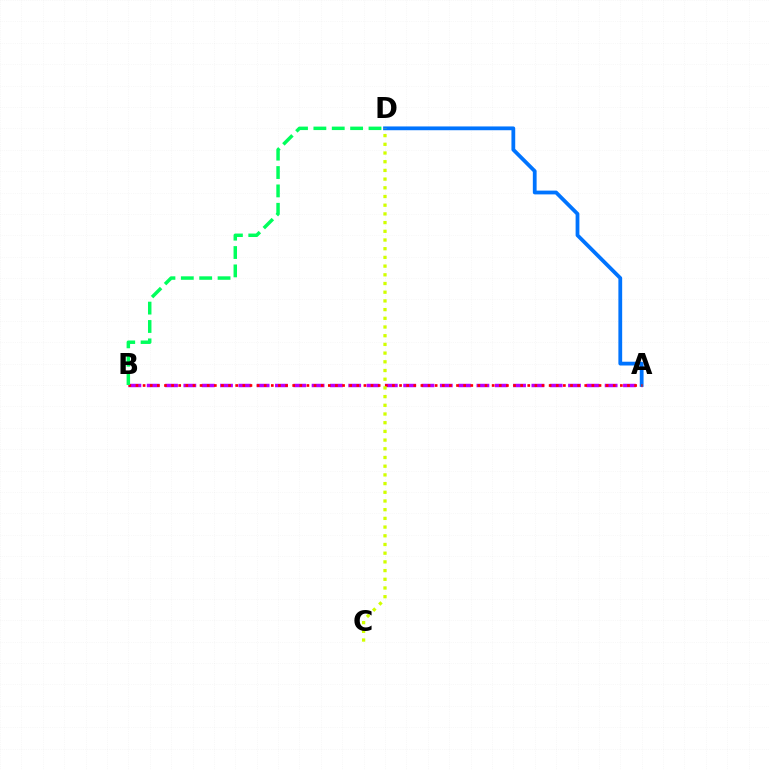{('A', 'B'): [{'color': '#b900ff', 'line_style': 'dashed', 'thickness': 2.49}, {'color': '#ff0000', 'line_style': 'dotted', 'thickness': 1.94}], ('A', 'D'): [{'color': '#0074ff', 'line_style': 'solid', 'thickness': 2.72}], ('C', 'D'): [{'color': '#d1ff00', 'line_style': 'dotted', 'thickness': 2.36}], ('B', 'D'): [{'color': '#00ff5c', 'line_style': 'dashed', 'thickness': 2.5}]}